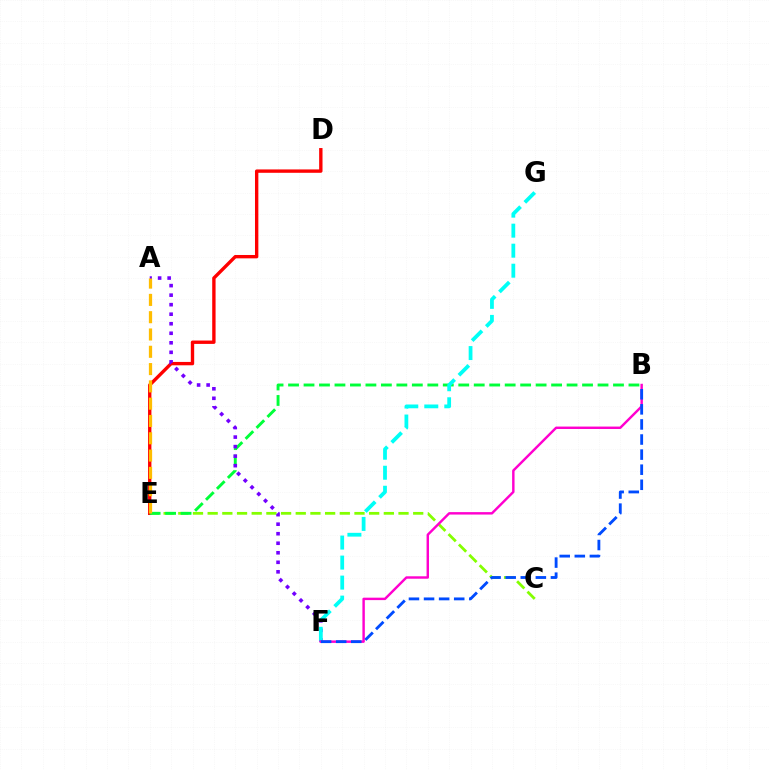{('C', 'E'): [{'color': '#84ff00', 'line_style': 'dashed', 'thickness': 1.99}], ('D', 'E'): [{'color': '#ff0000', 'line_style': 'solid', 'thickness': 2.42}], ('B', 'E'): [{'color': '#00ff39', 'line_style': 'dashed', 'thickness': 2.1}], ('A', 'F'): [{'color': '#7200ff', 'line_style': 'dotted', 'thickness': 2.59}], ('F', 'G'): [{'color': '#00fff6', 'line_style': 'dashed', 'thickness': 2.72}], ('A', 'E'): [{'color': '#ffbd00', 'line_style': 'dashed', 'thickness': 2.35}], ('B', 'F'): [{'color': '#ff00cf', 'line_style': 'solid', 'thickness': 1.75}, {'color': '#004bff', 'line_style': 'dashed', 'thickness': 2.05}]}